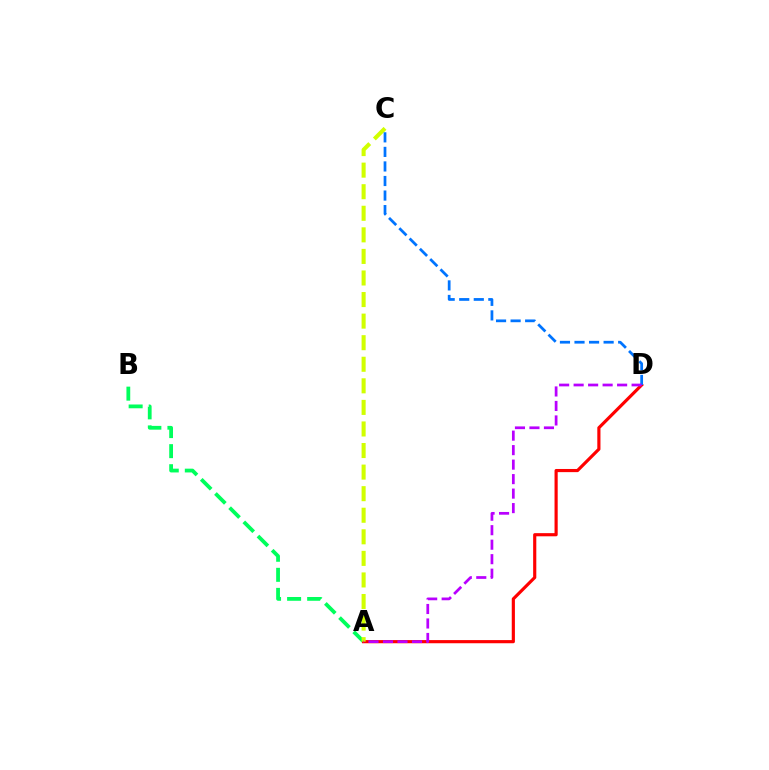{('A', 'B'): [{'color': '#00ff5c', 'line_style': 'dashed', 'thickness': 2.72}], ('A', 'D'): [{'color': '#ff0000', 'line_style': 'solid', 'thickness': 2.27}, {'color': '#b900ff', 'line_style': 'dashed', 'thickness': 1.97}], ('A', 'C'): [{'color': '#d1ff00', 'line_style': 'dashed', 'thickness': 2.93}], ('C', 'D'): [{'color': '#0074ff', 'line_style': 'dashed', 'thickness': 1.98}]}